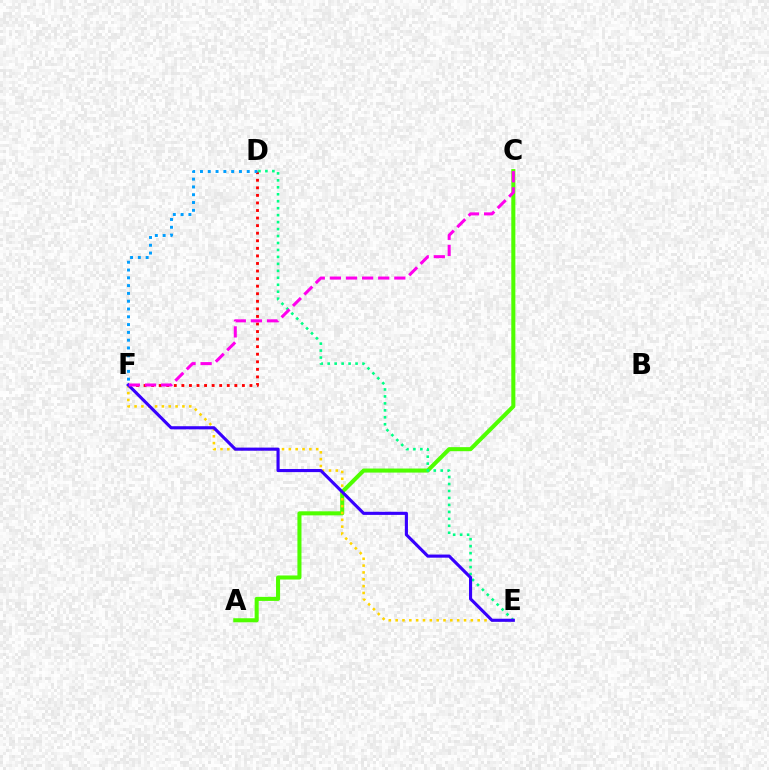{('D', 'F'): [{'color': '#ff0000', 'line_style': 'dotted', 'thickness': 2.06}, {'color': '#009eff', 'line_style': 'dotted', 'thickness': 2.12}], ('A', 'C'): [{'color': '#4fff00', 'line_style': 'solid', 'thickness': 2.92}], ('E', 'F'): [{'color': '#ffd500', 'line_style': 'dotted', 'thickness': 1.86}, {'color': '#3700ff', 'line_style': 'solid', 'thickness': 2.25}], ('D', 'E'): [{'color': '#00ff86', 'line_style': 'dotted', 'thickness': 1.89}], ('C', 'F'): [{'color': '#ff00ed', 'line_style': 'dashed', 'thickness': 2.19}]}